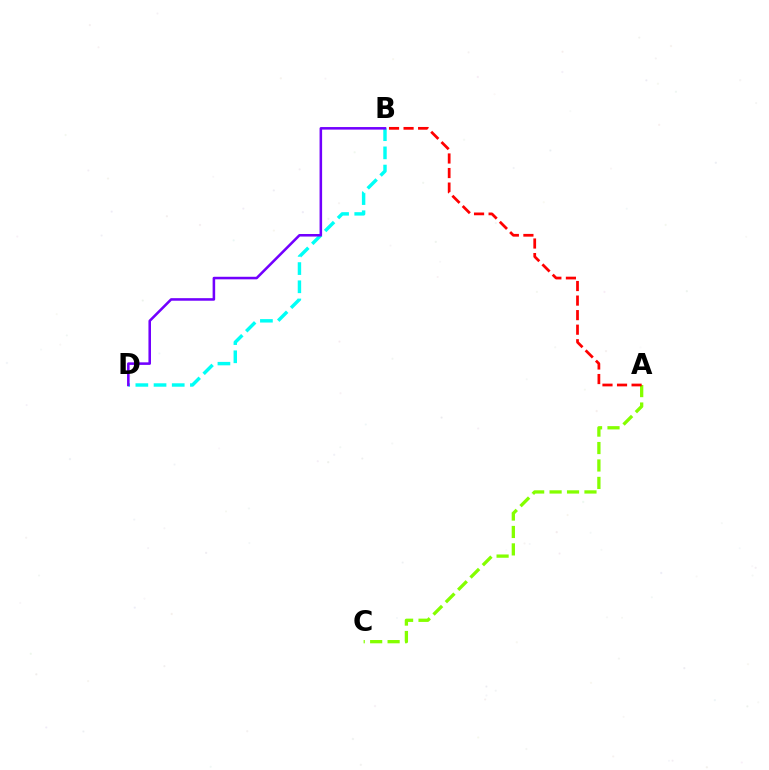{('A', 'C'): [{'color': '#84ff00', 'line_style': 'dashed', 'thickness': 2.37}], ('A', 'B'): [{'color': '#ff0000', 'line_style': 'dashed', 'thickness': 1.98}], ('B', 'D'): [{'color': '#00fff6', 'line_style': 'dashed', 'thickness': 2.47}, {'color': '#7200ff', 'line_style': 'solid', 'thickness': 1.84}]}